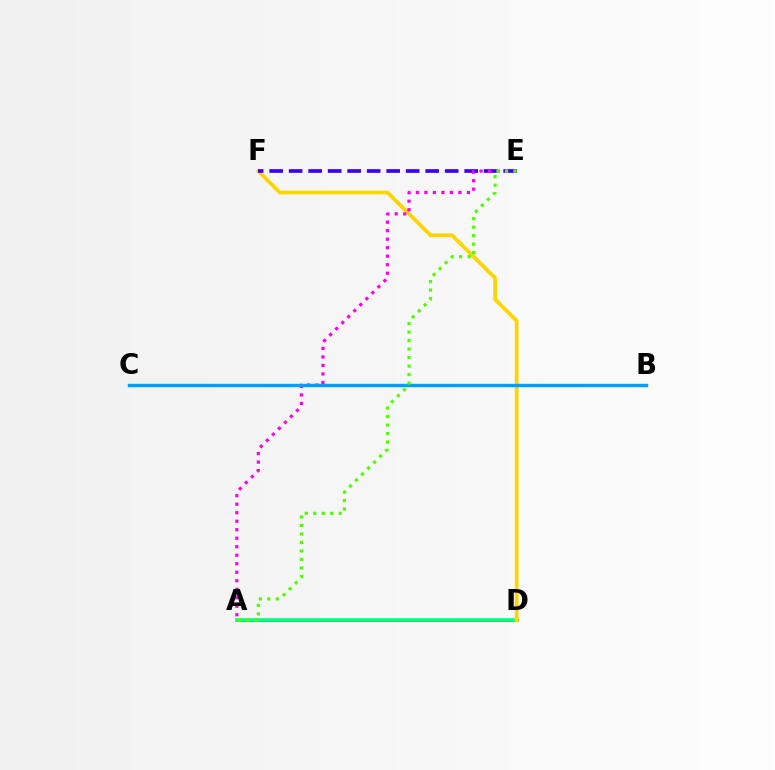{('A', 'D'): [{'color': '#ff0000', 'line_style': 'solid', 'thickness': 2.13}, {'color': '#00ff86', 'line_style': 'solid', 'thickness': 2.64}], ('D', 'F'): [{'color': '#ffd500', 'line_style': 'solid', 'thickness': 2.71}], ('E', 'F'): [{'color': '#3700ff', 'line_style': 'dashed', 'thickness': 2.65}], ('A', 'E'): [{'color': '#ff00ed', 'line_style': 'dotted', 'thickness': 2.31}, {'color': '#4fff00', 'line_style': 'dotted', 'thickness': 2.31}], ('B', 'C'): [{'color': '#009eff', 'line_style': 'solid', 'thickness': 2.46}]}